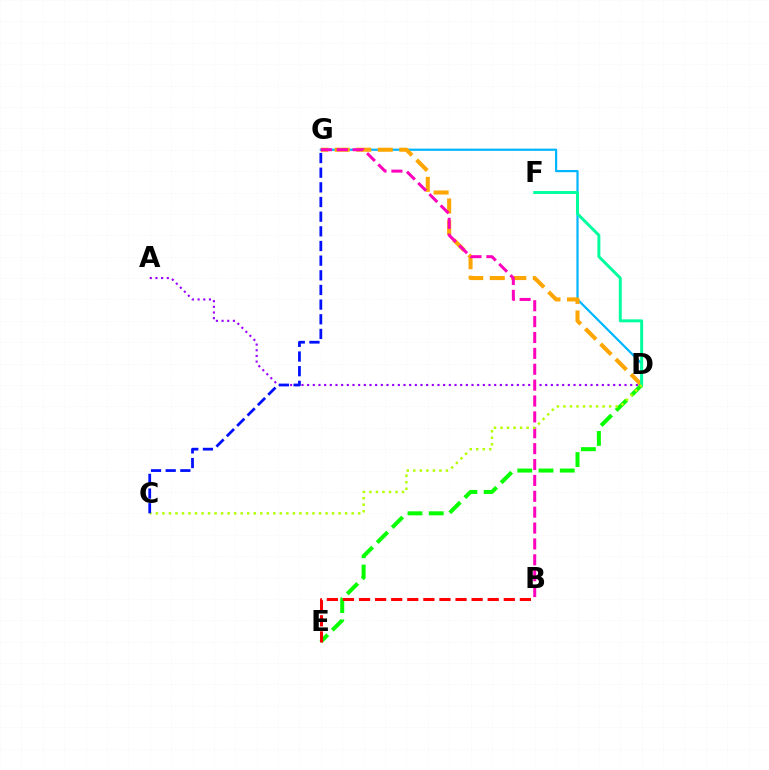{('A', 'D'): [{'color': '#9b00ff', 'line_style': 'dotted', 'thickness': 1.54}], ('D', 'G'): [{'color': '#00b5ff', 'line_style': 'solid', 'thickness': 1.58}, {'color': '#ffa500', 'line_style': 'dashed', 'thickness': 2.92}], ('D', 'E'): [{'color': '#08ff00', 'line_style': 'dashed', 'thickness': 2.89}], ('D', 'F'): [{'color': '#00ff9d', 'line_style': 'solid', 'thickness': 2.12}], ('B', 'G'): [{'color': '#ff00bd', 'line_style': 'dashed', 'thickness': 2.16}], ('C', 'D'): [{'color': '#b3ff00', 'line_style': 'dotted', 'thickness': 1.77}], ('B', 'E'): [{'color': '#ff0000', 'line_style': 'dashed', 'thickness': 2.19}], ('C', 'G'): [{'color': '#0010ff', 'line_style': 'dashed', 'thickness': 1.99}]}